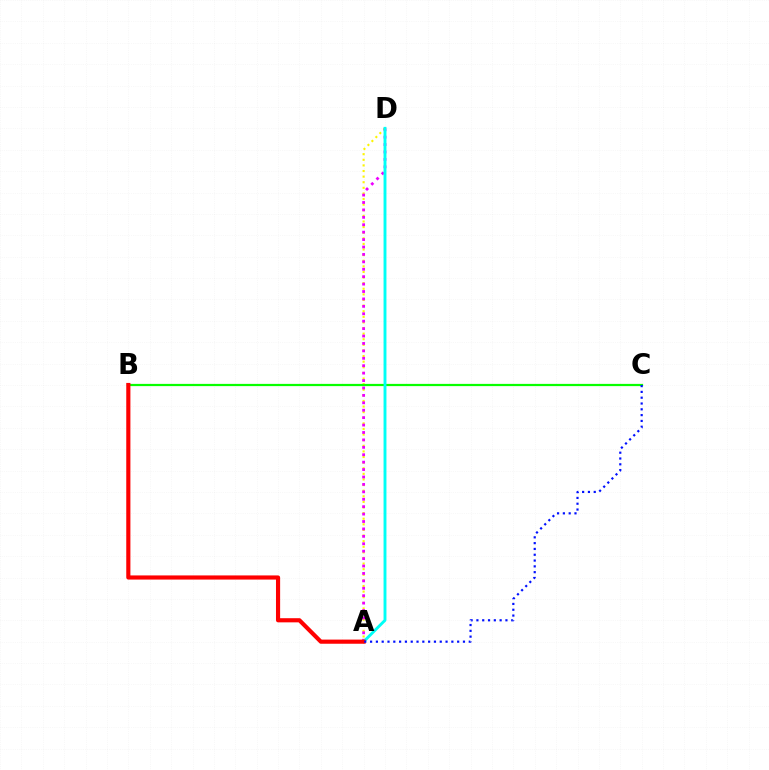{('A', 'D'): [{'color': '#fcf500', 'line_style': 'dotted', 'thickness': 1.52}, {'color': '#ee00ff', 'line_style': 'dotted', 'thickness': 2.02}, {'color': '#00fff6', 'line_style': 'solid', 'thickness': 2.09}], ('B', 'C'): [{'color': '#08ff00', 'line_style': 'solid', 'thickness': 1.61}], ('A', 'B'): [{'color': '#ff0000', 'line_style': 'solid', 'thickness': 2.99}], ('A', 'C'): [{'color': '#0010ff', 'line_style': 'dotted', 'thickness': 1.58}]}